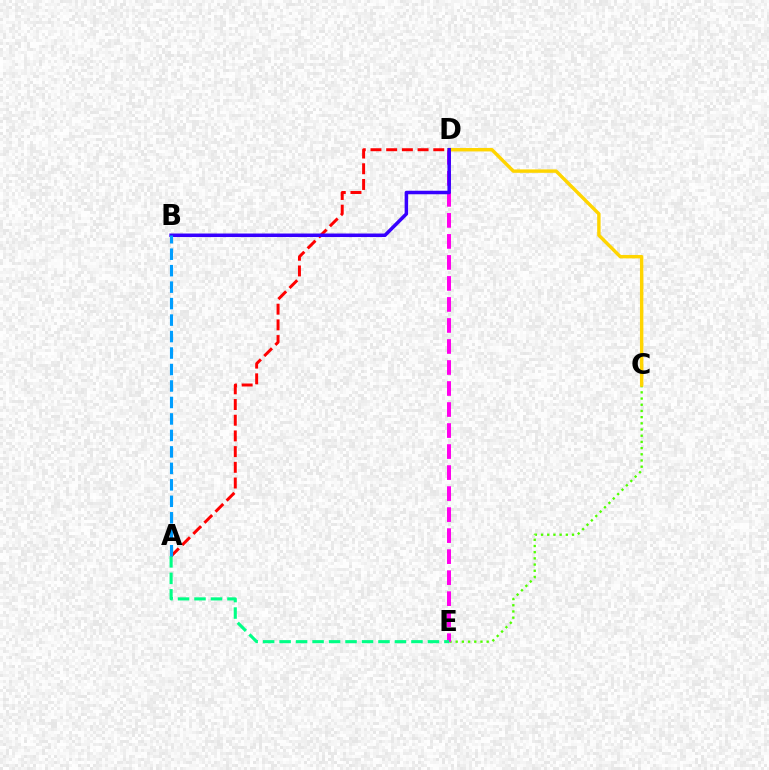{('C', 'E'): [{'color': '#4fff00', 'line_style': 'dotted', 'thickness': 1.68}], ('D', 'E'): [{'color': '#ff00ed', 'line_style': 'dashed', 'thickness': 2.85}], ('C', 'D'): [{'color': '#ffd500', 'line_style': 'solid', 'thickness': 2.46}], ('A', 'D'): [{'color': '#ff0000', 'line_style': 'dashed', 'thickness': 2.13}], ('A', 'E'): [{'color': '#00ff86', 'line_style': 'dashed', 'thickness': 2.24}], ('B', 'D'): [{'color': '#3700ff', 'line_style': 'solid', 'thickness': 2.53}], ('A', 'B'): [{'color': '#009eff', 'line_style': 'dashed', 'thickness': 2.24}]}